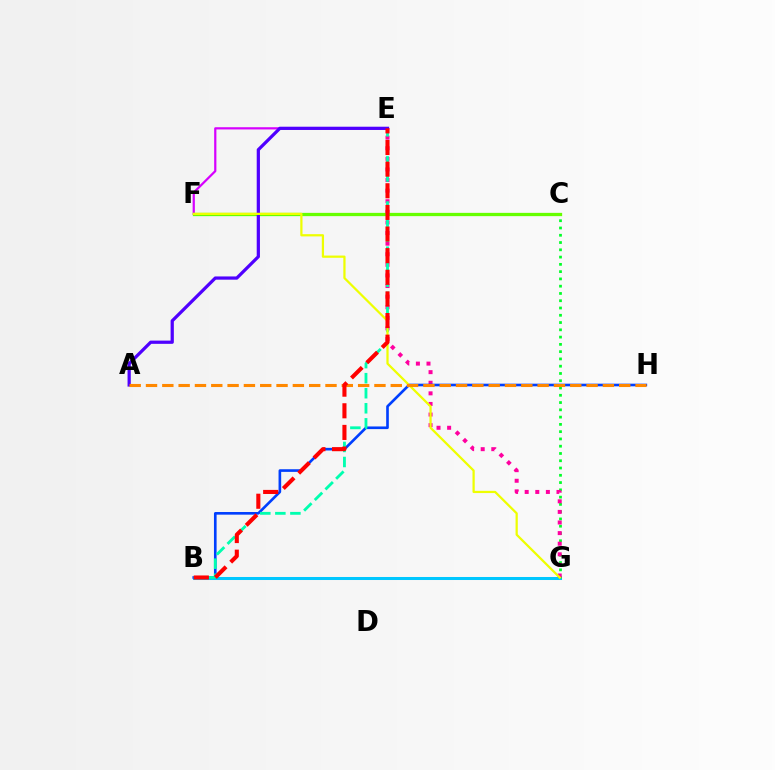{('B', 'G'): [{'color': '#00c7ff', 'line_style': 'solid', 'thickness': 2.18}], ('C', 'G'): [{'color': '#00ff27', 'line_style': 'dotted', 'thickness': 1.98}], ('E', 'F'): [{'color': '#d600ff', 'line_style': 'solid', 'thickness': 1.6}], ('E', 'G'): [{'color': '#ff00a0', 'line_style': 'dotted', 'thickness': 2.88}], ('B', 'H'): [{'color': '#003fff', 'line_style': 'solid', 'thickness': 1.9}], ('B', 'E'): [{'color': '#00ffaf', 'line_style': 'dashed', 'thickness': 2.04}, {'color': '#ff0000', 'line_style': 'dashed', 'thickness': 2.94}], ('C', 'F'): [{'color': '#66ff00', 'line_style': 'solid', 'thickness': 2.35}], ('A', 'E'): [{'color': '#4f00ff', 'line_style': 'solid', 'thickness': 2.33}], ('F', 'G'): [{'color': '#eeff00', 'line_style': 'solid', 'thickness': 1.61}], ('A', 'H'): [{'color': '#ff8800', 'line_style': 'dashed', 'thickness': 2.22}]}